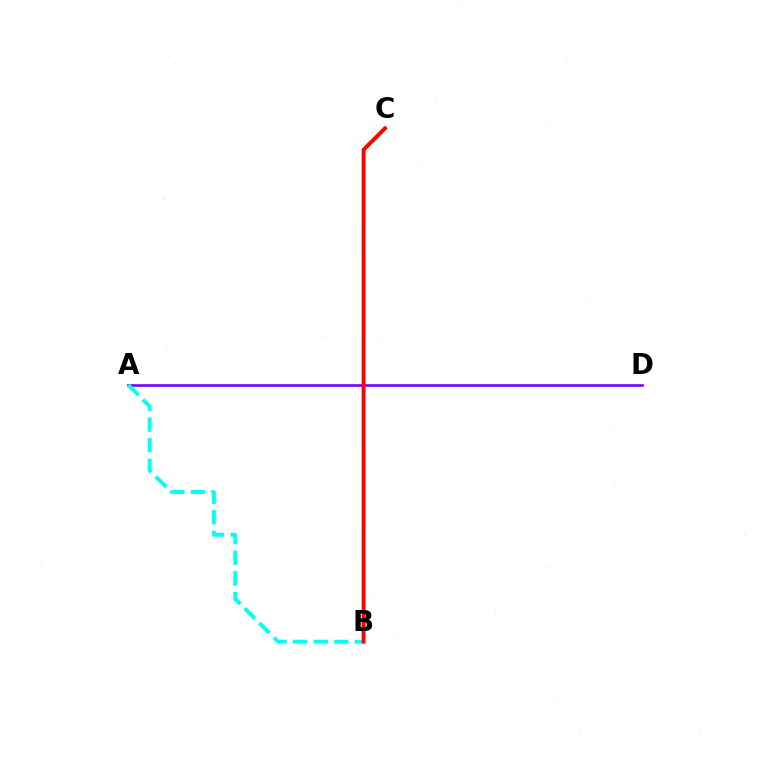{('A', 'D'): [{'color': '#7200ff', 'line_style': 'solid', 'thickness': 1.89}], ('A', 'B'): [{'color': '#00fff6', 'line_style': 'dashed', 'thickness': 2.8}], ('B', 'C'): [{'color': '#84ff00', 'line_style': 'dashed', 'thickness': 2.26}, {'color': '#ff0000', 'line_style': 'solid', 'thickness': 2.8}]}